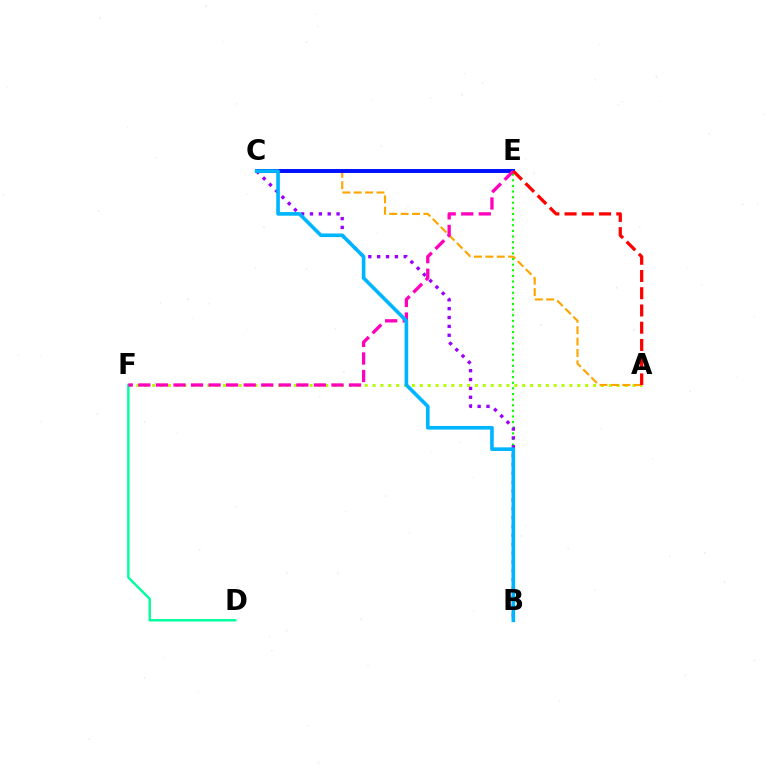{('B', 'E'): [{'color': '#08ff00', 'line_style': 'dotted', 'thickness': 1.53}], ('A', 'F'): [{'color': '#b3ff00', 'line_style': 'dotted', 'thickness': 2.14}], ('A', 'C'): [{'color': '#ffa500', 'line_style': 'dashed', 'thickness': 1.55}], ('B', 'C'): [{'color': '#9b00ff', 'line_style': 'dotted', 'thickness': 2.41}, {'color': '#00b5ff', 'line_style': 'solid', 'thickness': 2.62}], ('D', 'F'): [{'color': '#00ff9d', 'line_style': 'solid', 'thickness': 1.74}], ('C', 'E'): [{'color': '#0010ff', 'line_style': 'solid', 'thickness': 2.84}], ('E', 'F'): [{'color': '#ff00bd', 'line_style': 'dashed', 'thickness': 2.38}], ('A', 'E'): [{'color': '#ff0000', 'line_style': 'dashed', 'thickness': 2.34}]}